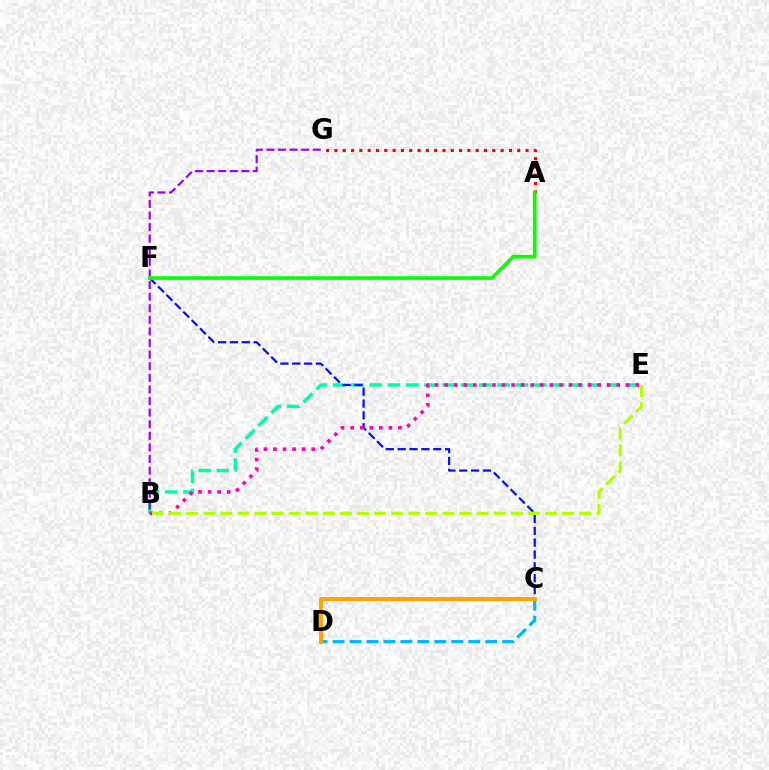{('A', 'G'): [{'color': '#ff0000', 'line_style': 'dotted', 'thickness': 2.26}], ('B', 'E'): [{'color': '#00ff9d', 'line_style': 'dashed', 'thickness': 2.48}, {'color': '#ff00bd', 'line_style': 'dotted', 'thickness': 2.6}, {'color': '#b3ff00', 'line_style': 'dashed', 'thickness': 2.32}], ('B', 'G'): [{'color': '#9b00ff', 'line_style': 'dashed', 'thickness': 1.58}], ('C', 'F'): [{'color': '#0010ff', 'line_style': 'dashed', 'thickness': 1.61}], ('C', 'D'): [{'color': '#00b5ff', 'line_style': 'dashed', 'thickness': 2.3}, {'color': '#ffa500', 'line_style': 'solid', 'thickness': 2.86}], ('A', 'F'): [{'color': '#08ff00', 'line_style': 'solid', 'thickness': 2.61}]}